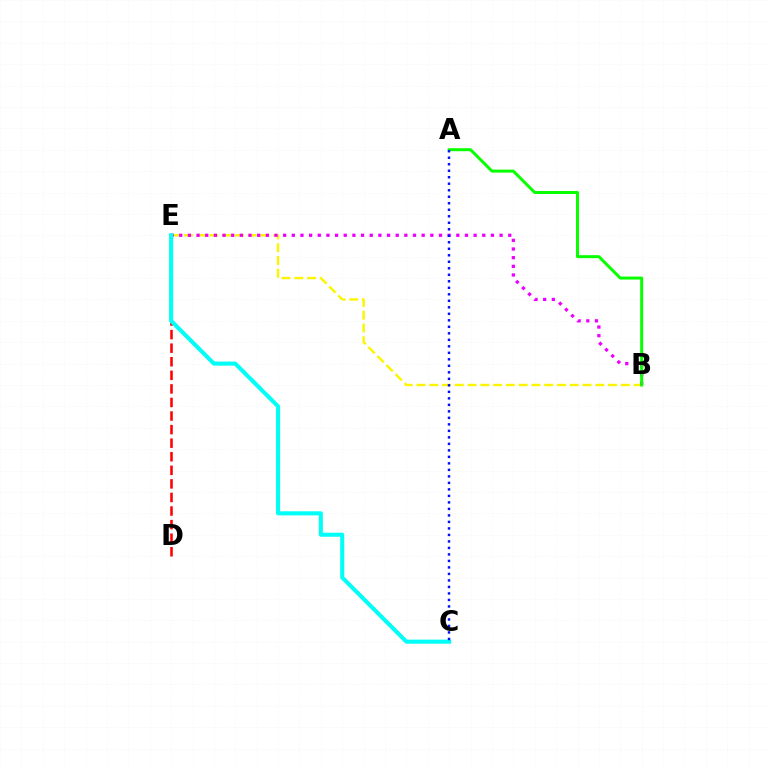{('B', 'E'): [{'color': '#fcf500', 'line_style': 'dashed', 'thickness': 1.73}, {'color': '#ee00ff', 'line_style': 'dotted', 'thickness': 2.35}], ('A', 'B'): [{'color': '#08ff00', 'line_style': 'solid', 'thickness': 2.15}], ('D', 'E'): [{'color': '#ff0000', 'line_style': 'dashed', 'thickness': 1.84}], ('C', 'E'): [{'color': '#00fff6', 'line_style': 'solid', 'thickness': 2.93}], ('A', 'C'): [{'color': '#0010ff', 'line_style': 'dotted', 'thickness': 1.77}]}